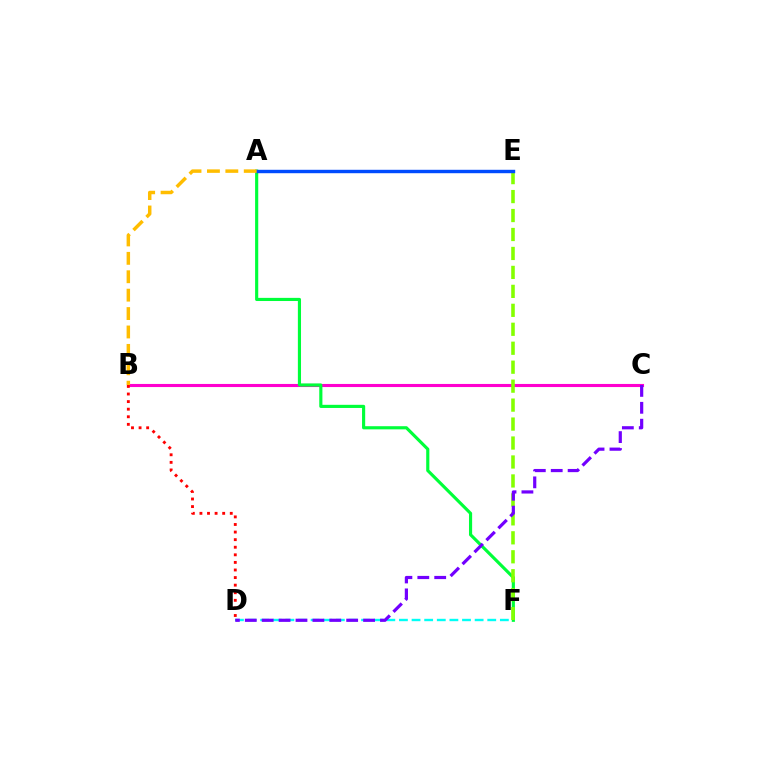{('D', 'F'): [{'color': '#00fff6', 'line_style': 'dashed', 'thickness': 1.71}], ('B', 'C'): [{'color': '#ff00cf', 'line_style': 'solid', 'thickness': 2.23}], ('A', 'F'): [{'color': '#00ff39', 'line_style': 'solid', 'thickness': 2.26}], ('E', 'F'): [{'color': '#84ff00', 'line_style': 'dashed', 'thickness': 2.58}], ('A', 'E'): [{'color': '#004bff', 'line_style': 'solid', 'thickness': 2.46}], ('C', 'D'): [{'color': '#7200ff', 'line_style': 'dashed', 'thickness': 2.3}], ('A', 'B'): [{'color': '#ffbd00', 'line_style': 'dashed', 'thickness': 2.5}], ('B', 'D'): [{'color': '#ff0000', 'line_style': 'dotted', 'thickness': 2.06}]}